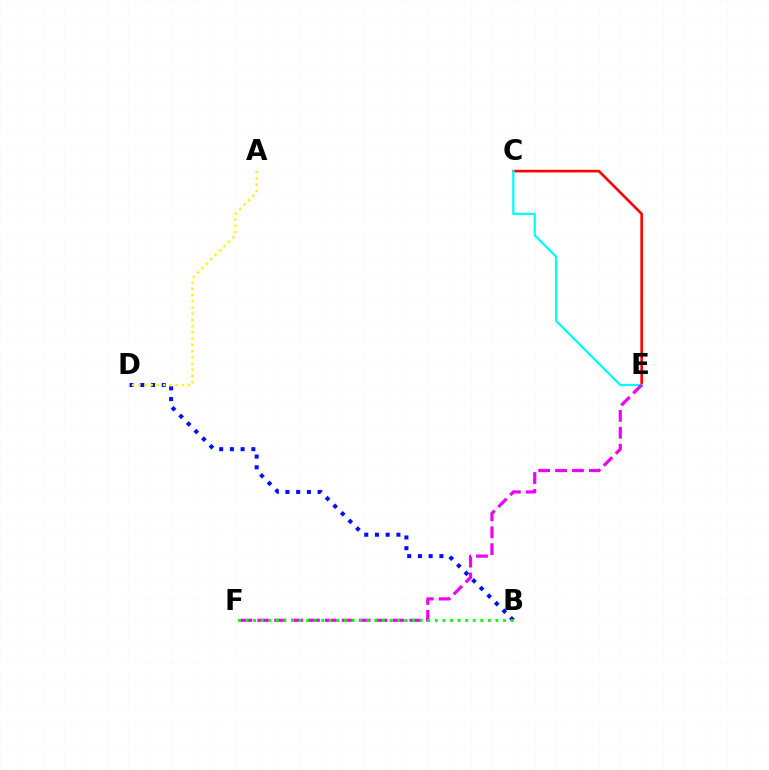{('C', 'E'): [{'color': '#ff0000', 'line_style': 'solid', 'thickness': 1.89}, {'color': '#00fff6', 'line_style': 'solid', 'thickness': 1.62}], ('B', 'D'): [{'color': '#0010ff', 'line_style': 'dotted', 'thickness': 2.91}], ('E', 'F'): [{'color': '#ee00ff', 'line_style': 'dashed', 'thickness': 2.3}], ('B', 'F'): [{'color': '#08ff00', 'line_style': 'dotted', 'thickness': 2.06}], ('A', 'D'): [{'color': '#fcf500', 'line_style': 'dotted', 'thickness': 1.69}]}